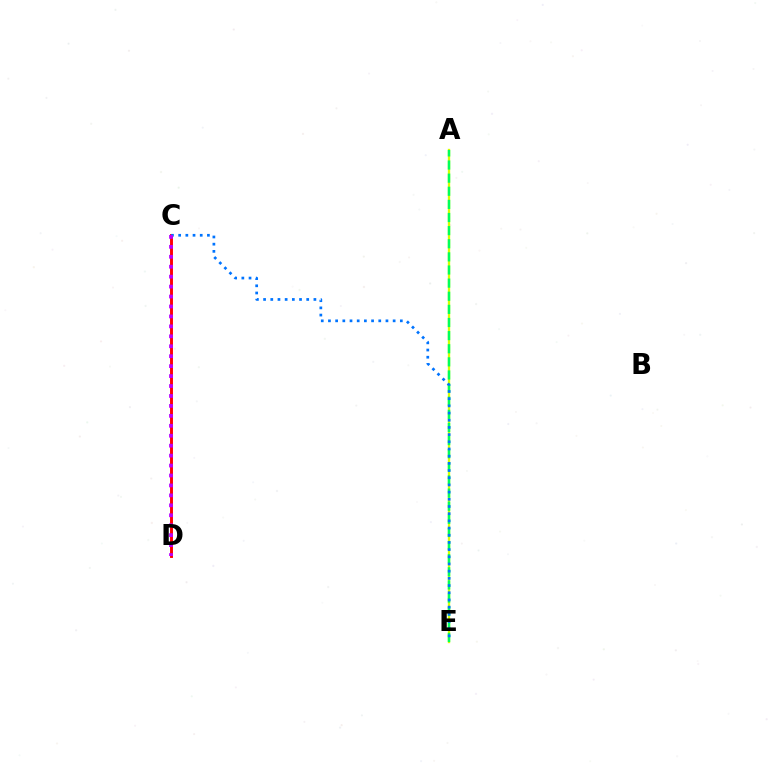{('A', 'E'): [{'color': '#d1ff00', 'line_style': 'solid', 'thickness': 1.68}, {'color': '#00ff5c', 'line_style': 'dashed', 'thickness': 1.78}], ('C', 'D'): [{'color': '#ff0000', 'line_style': 'solid', 'thickness': 2.09}, {'color': '#b900ff', 'line_style': 'dotted', 'thickness': 2.7}], ('C', 'E'): [{'color': '#0074ff', 'line_style': 'dotted', 'thickness': 1.95}]}